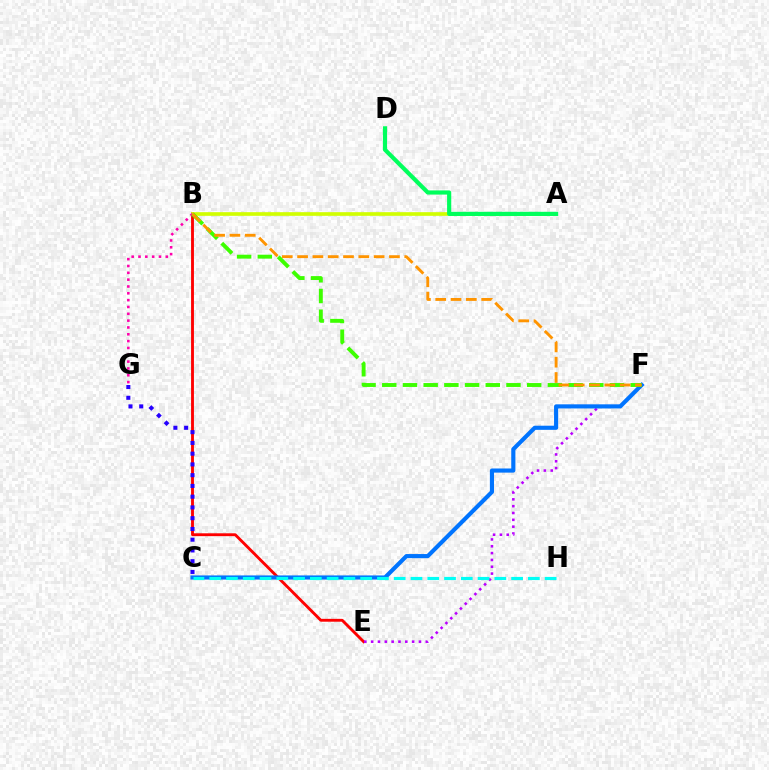{('B', 'E'): [{'color': '#ff0000', 'line_style': 'solid', 'thickness': 2.06}], ('E', 'F'): [{'color': '#b900ff', 'line_style': 'dotted', 'thickness': 1.86}], ('A', 'B'): [{'color': '#d1ff00', 'line_style': 'solid', 'thickness': 2.63}], ('C', 'F'): [{'color': '#0074ff', 'line_style': 'solid', 'thickness': 2.98}], ('B', 'G'): [{'color': '#ff00ac', 'line_style': 'dotted', 'thickness': 1.86}], ('A', 'D'): [{'color': '#00ff5c', 'line_style': 'solid', 'thickness': 3.0}], ('B', 'F'): [{'color': '#3dff00', 'line_style': 'dashed', 'thickness': 2.81}, {'color': '#ff9400', 'line_style': 'dashed', 'thickness': 2.08}], ('C', 'G'): [{'color': '#2500ff', 'line_style': 'dotted', 'thickness': 2.92}], ('C', 'H'): [{'color': '#00fff6', 'line_style': 'dashed', 'thickness': 2.28}]}